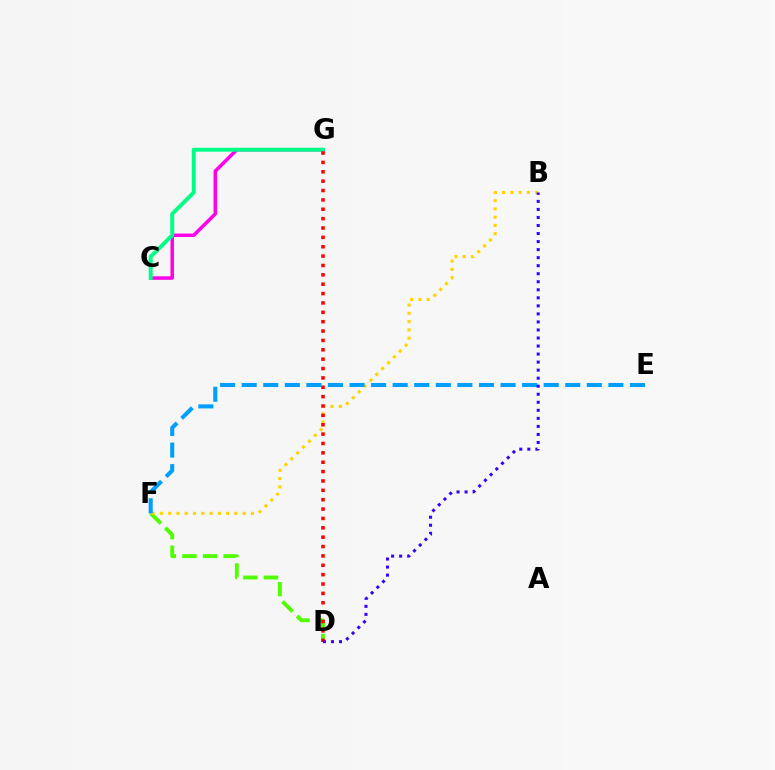{('D', 'F'): [{'color': '#4fff00', 'line_style': 'dashed', 'thickness': 2.8}], ('B', 'F'): [{'color': '#ffd500', 'line_style': 'dotted', 'thickness': 2.25}], ('E', 'F'): [{'color': '#009eff', 'line_style': 'dashed', 'thickness': 2.93}], ('C', 'G'): [{'color': '#ff00ed', 'line_style': 'solid', 'thickness': 2.52}, {'color': '#00ff86', 'line_style': 'solid', 'thickness': 2.83}], ('D', 'G'): [{'color': '#ff0000', 'line_style': 'dotted', 'thickness': 2.55}], ('B', 'D'): [{'color': '#3700ff', 'line_style': 'dotted', 'thickness': 2.18}]}